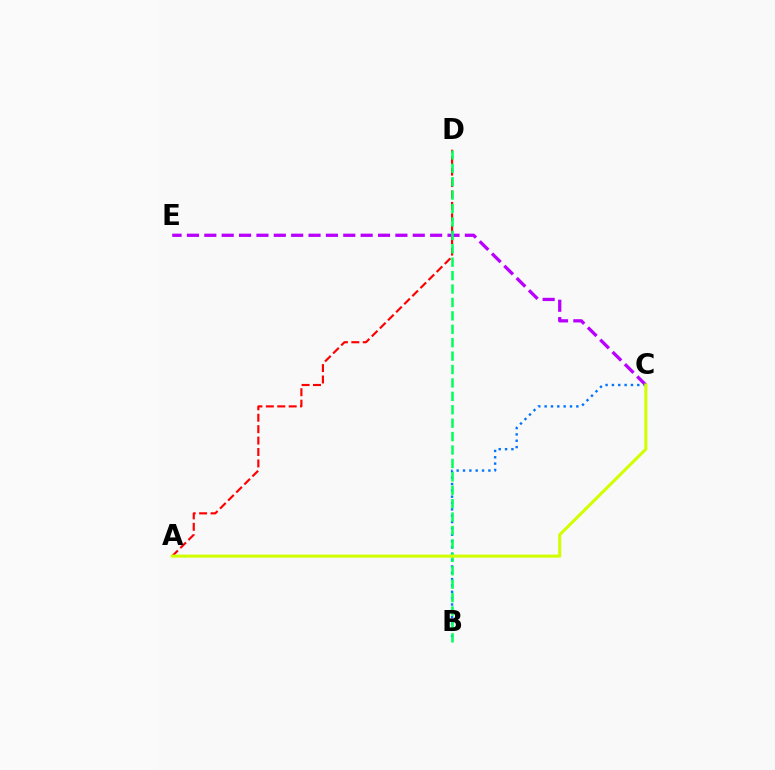{('C', 'E'): [{'color': '#b900ff', 'line_style': 'dashed', 'thickness': 2.36}], ('B', 'C'): [{'color': '#0074ff', 'line_style': 'dotted', 'thickness': 1.72}], ('A', 'D'): [{'color': '#ff0000', 'line_style': 'dashed', 'thickness': 1.55}], ('B', 'D'): [{'color': '#00ff5c', 'line_style': 'dashed', 'thickness': 1.82}], ('A', 'C'): [{'color': '#d1ff00', 'line_style': 'solid', 'thickness': 2.21}]}